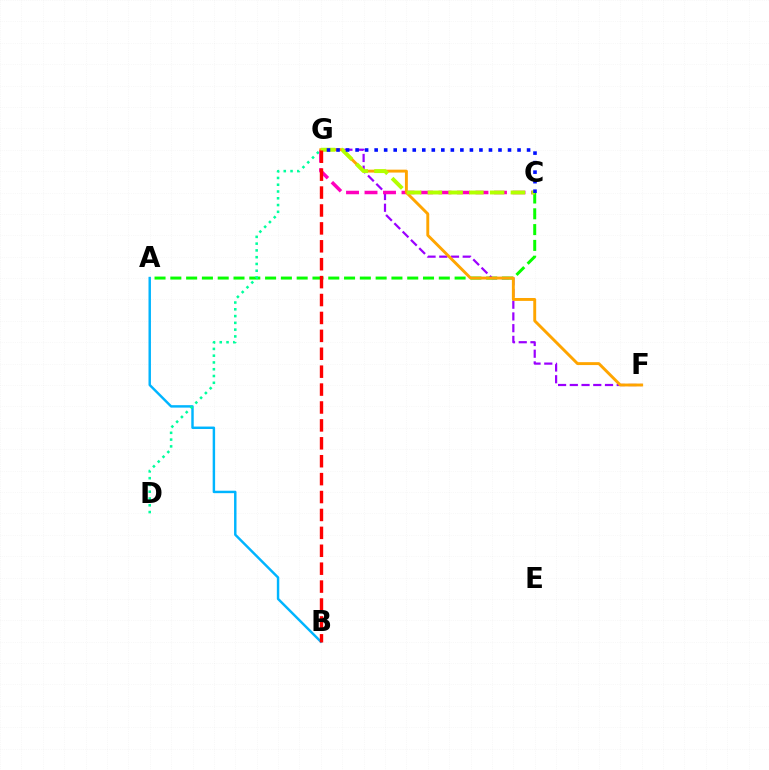{('A', 'C'): [{'color': '#08ff00', 'line_style': 'dashed', 'thickness': 2.15}], ('F', 'G'): [{'color': '#9b00ff', 'line_style': 'dashed', 'thickness': 1.59}, {'color': '#ffa500', 'line_style': 'solid', 'thickness': 2.09}], ('C', 'G'): [{'color': '#ff00bd', 'line_style': 'dashed', 'thickness': 2.51}, {'color': '#b3ff00', 'line_style': 'dashed', 'thickness': 2.82}, {'color': '#0010ff', 'line_style': 'dotted', 'thickness': 2.59}], ('A', 'B'): [{'color': '#00b5ff', 'line_style': 'solid', 'thickness': 1.76}], ('D', 'G'): [{'color': '#00ff9d', 'line_style': 'dotted', 'thickness': 1.84}], ('B', 'G'): [{'color': '#ff0000', 'line_style': 'dashed', 'thickness': 2.43}]}